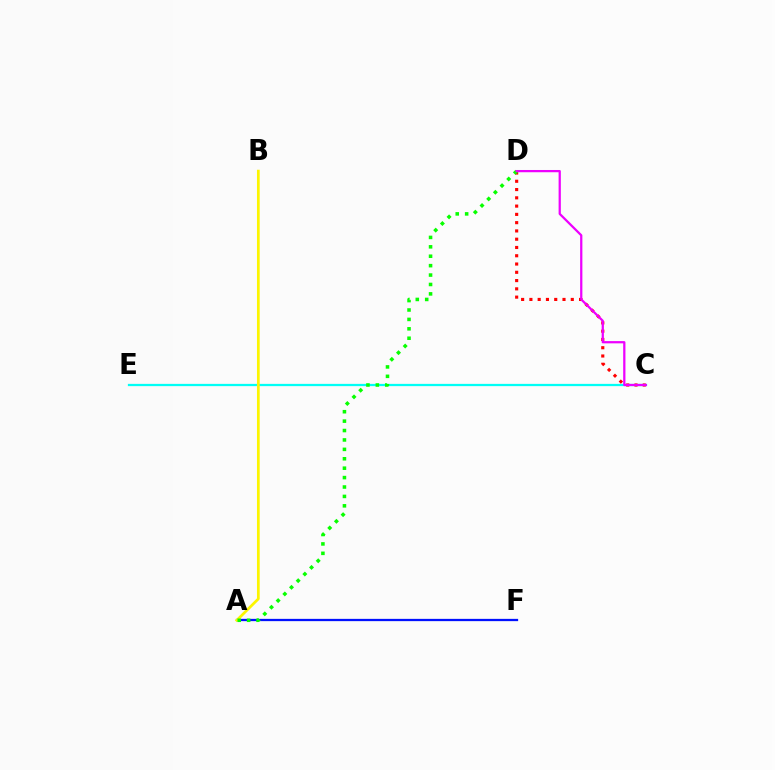{('A', 'F'): [{'color': '#0010ff', 'line_style': 'solid', 'thickness': 1.64}], ('C', 'E'): [{'color': '#00fff6', 'line_style': 'solid', 'thickness': 1.62}], ('A', 'B'): [{'color': '#fcf500', 'line_style': 'solid', 'thickness': 1.96}], ('C', 'D'): [{'color': '#ff0000', 'line_style': 'dotted', 'thickness': 2.25}, {'color': '#ee00ff', 'line_style': 'solid', 'thickness': 1.62}], ('A', 'D'): [{'color': '#08ff00', 'line_style': 'dotted', 'thickness': 2.56}]}